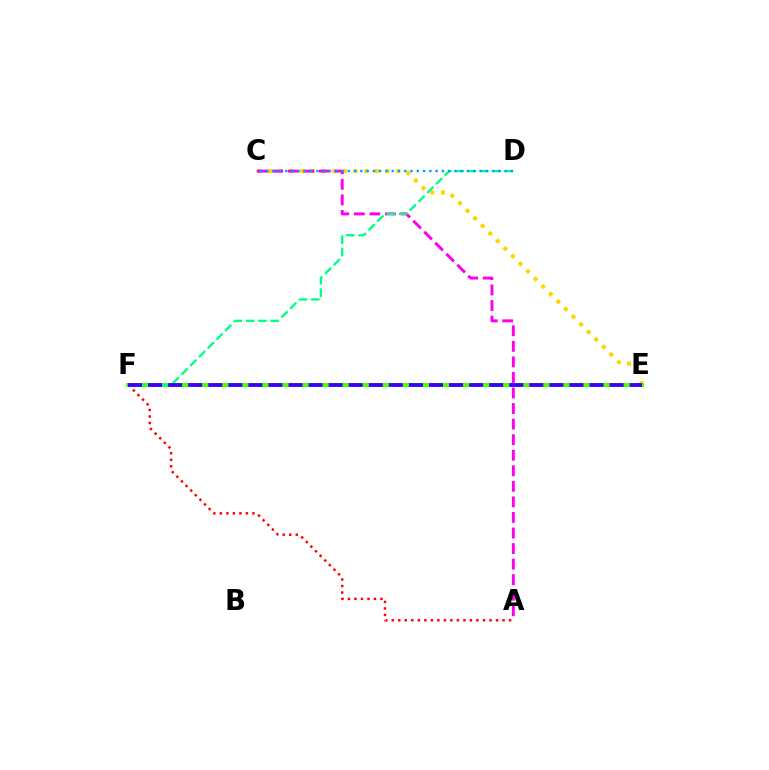{('A', 'F'): [{'color': '#ff0000', 'line_style': 'dotted', 'thickness': 1.77}], ('C', 'E'): [{'color': '#ffd500', 'line_style': 'dotted', 'thickness': 2.91}], ('A', 'C'): [{'color': '#ff00ed', 'line_style': 'dashed', 'thickness': 2.11}], ('E', 'F'): [{'color': '#4fff00', 'line_style': 'solid', 'thickness': 2.87}, {'color': '#3700ff', 'line_style': 'dashed', 'thickness': 2.73}], ('D', 'F'): [{'color': '#00ff86', 'line_style': 'dashed', 'thickness': 1.68}], ('C', 'D'): [{'color': '#009eff', 'line_style': 'dotted', 'thickness': 1.7}]}